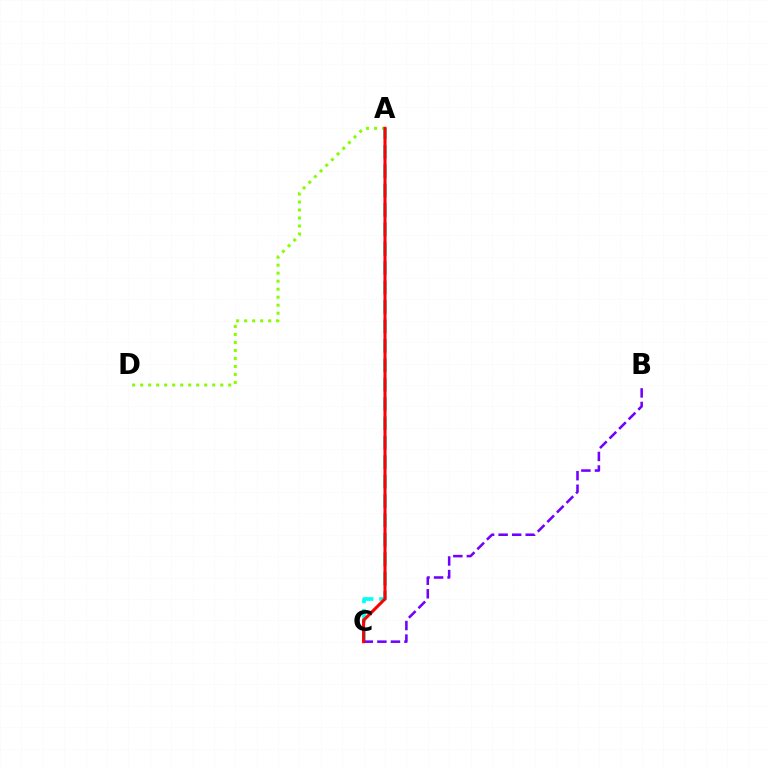{('A', 'D'): [{'color': '#84ff00', 'line_style': 'dotted', 'thickness': 2.18}], ('A', 'C'): [{'color': '#00fff6', 'line_style': 'dashed', 'thickness': 2.64}, {'color': '#ff0000', 'line_style': 'solid', 'thickness': 2.22}], ('B', 'C'): [{'color': '#7200ff', 'line_style': 'dashed', 'thickness': 1.84}]}